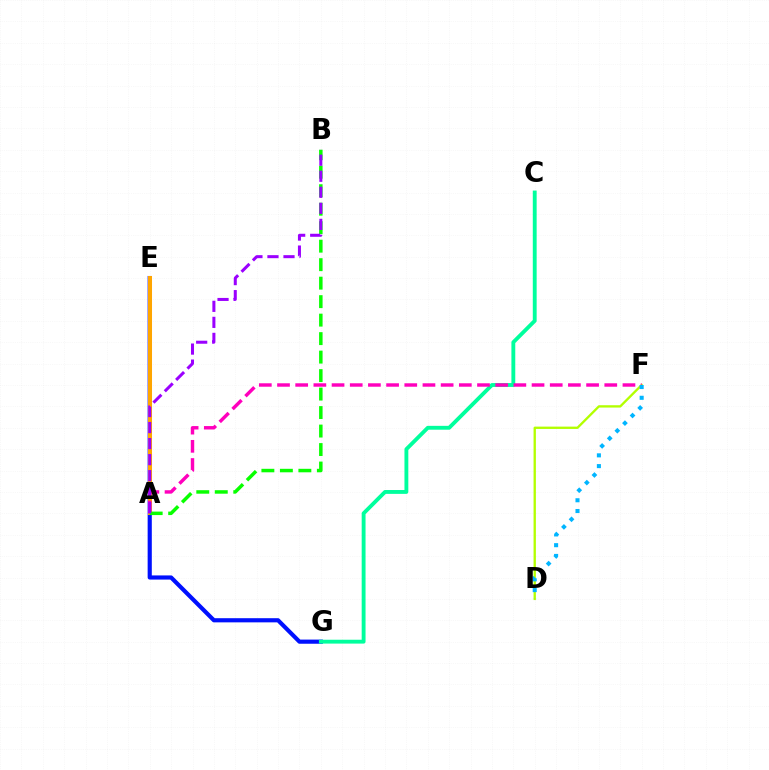{('A', 'E'): [{'color': '#ff0000', 'line_style': 'dashed', 'thickness': 1.63}, {'color': '#ffa500', 'line_style': 'solid', 'thickness': 2.9}], ('D', 'F'): [{'color': '#b3ff00', 'line_style': 'solid', 'thickness': 1.68}, {'color': '#00b5ff', 'line_style': 'dotted', 'thickness': 2.92}], ('E', 'G'): [{'color': '#0010ff', 'line_style': 'solid', 'thickness': 2.99}], ('C', 'G'): [{'color': '#00ff9d', 'line_style': 'solid', 'thickness': 2.78}], ('A', 'F'): [{'color': '#ff00bd', 'line_style': 'dashed', 'thickness': 2.47}], ('A', 'B'): [{'color': '#08ff00', 'line_style': 'dashed', 'thickness': 2.51}, {'color': '#9b00ff', 'line_style': 'dashed', 'thickness': 2.18}]}